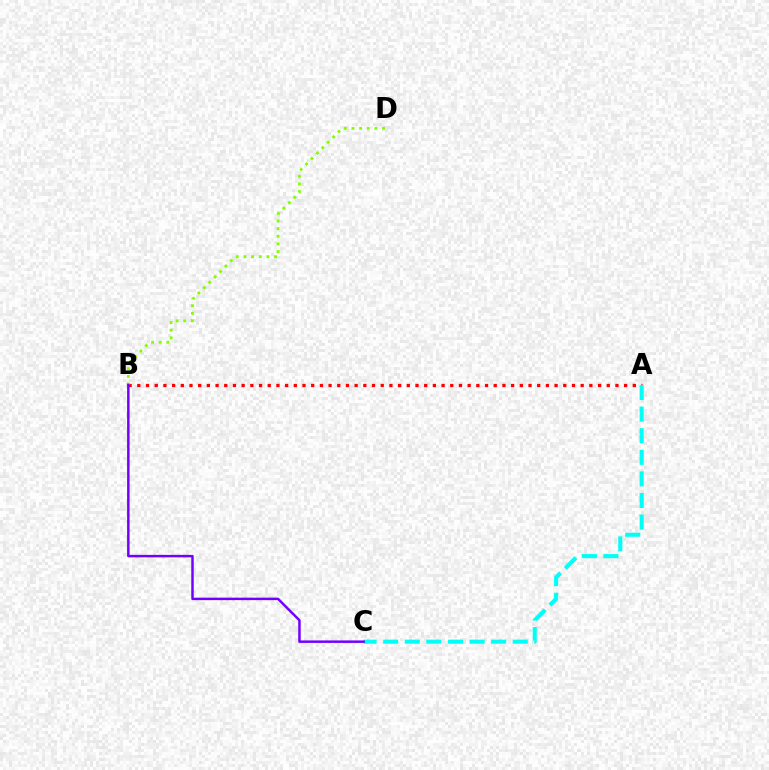{('A', 'B'): [{'color': '#ff0000', 'line_style': 'dotted', 'thickness': 2.36}], ('B', 'D'): [{'color': '#84ff00', 'line_style': 'dotted', 'thickness': 2.08}], ('A', 'C'): [{'color': '#00fff6', 'line_style': 'dashed', 'thickness': 2.93}], ('B', 'C'): [{'color': '#7200ff', 'line_style': 'solid', 'thickness': 1.78}]}